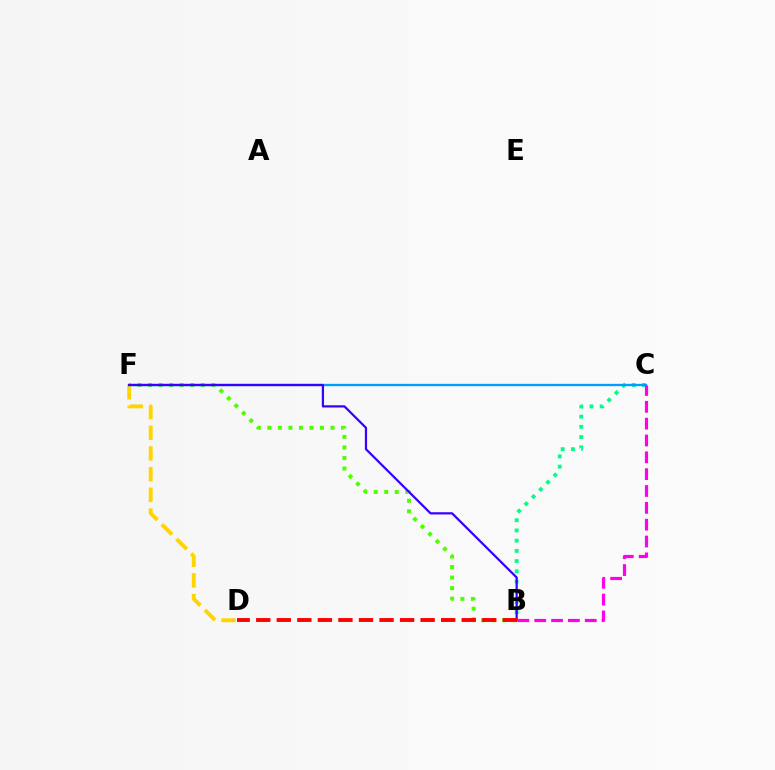{('B', 'F'): [{'color': '#4fff00', 'line_style': 'dotted', 'thickness': 2.86}, {'color': '#3700ff', 'line_style': 'solid', 'thickness': 1.61}], ('B', 'C'): [{'color': '#00ff86', 'line_style': 'dotted', 'thickness': 2.78}, {'color': '#ff00ed', 'line_style': 'dashed', 'thickness': 2.29}], ('D', 'F'): [{'color': '#ffd500', 'line_style': 'dashed', 'thickness': 2.81}], ('C', 'F'): [{'color': '#009eff', 'line_style': 'solid', 'thickness': 1.68}], ('B', 'D'): [{'color': '#ff0000', 'line_style': 'dashed', 'thickness': 2.79}]}